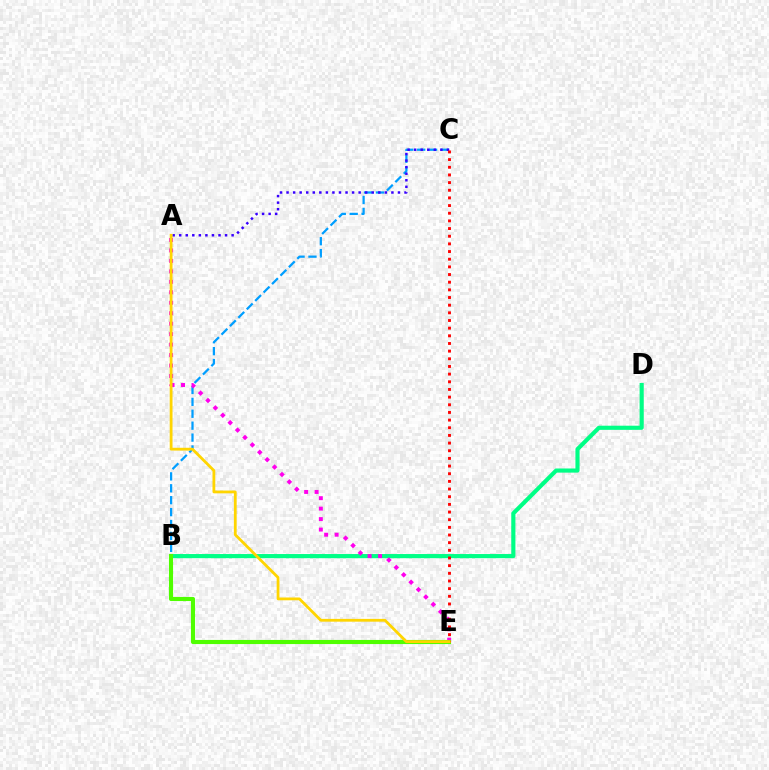{('B', 'D'): [{'color': '#00ff86', 'line_style': 'solid', 'thickness': 2.98}], ('B', 'C'): [{'color': '#009eff', 'line_style': 'dashed', 'thickness': 1.62}], ('A', 'E'): [{'color': '#ff00ed', 'line_style': 'dotted', 'thickness': 2.84}, {'color': '#ffd500', 'line_style': 'solid', 'thickness': 2.01}], ('B', 'E'): [{'color': '#4fff00', 'line_style': 'solid', 'thickness': 2.97}], ('A', 'C'): [{'color': '#3700ff', 'line_style': 'dotted', 'thickness': 1.78}], ('C', 'E'): [{'color': '#ff0000', 'line_style': 'dotted', 'thickness': 2.08}]}